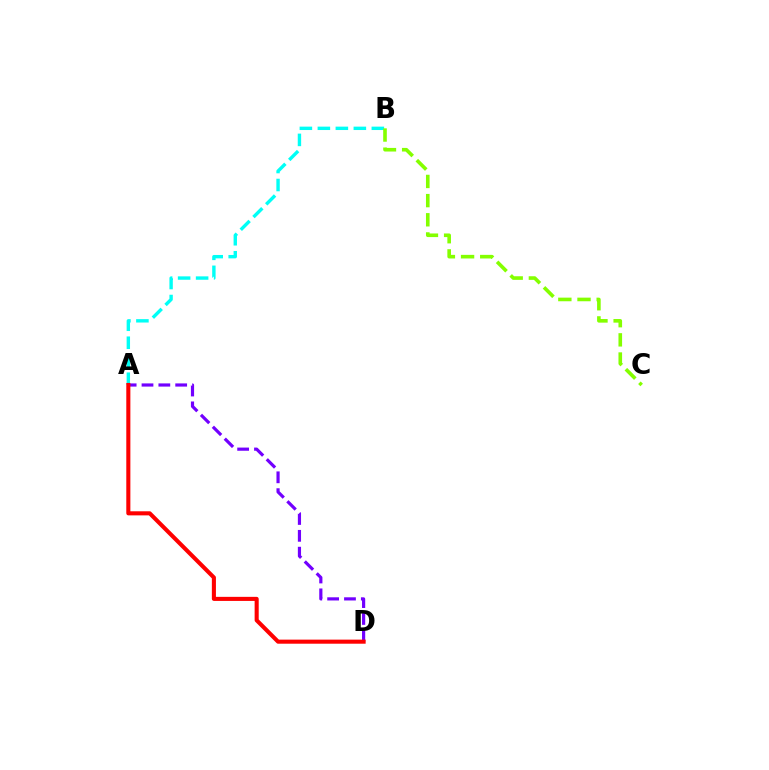{('A', 'D'): [{'color': '#7200ff', 'line_style': 'dashed', 'thickness': 2.29}, {'color': '#ff0000', 'line_style': 'solid', 'thickness': 2.94}], ('A', 'B'): [{'color': '#00fff6', 'line_style': 'dashed', 'thickness': 2.44}], ('B', 'C'): [{'color': '#84ff00', 'line_style': 'dashed', 'thickness': 2.6}]}